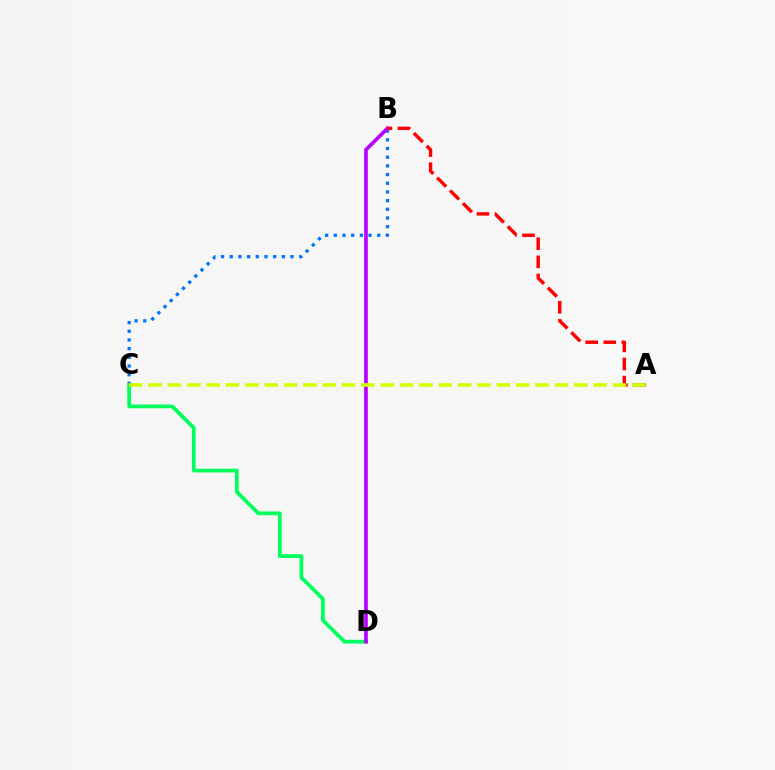{('B', 'C'): [{'color': '#0074ff', 'line_style': 'dotted', 'thickness': 2.36}], ('C', 'D'): [{'color': '#00ff5c', 'line_style': 'solid', 'thickness': 2.68}], ('B', 'D'): [{'color': '#b900ff', 'line_style': 'solid', 'thickness': 2.64}], ('A', 'B'): [{'color': '#ff0000', 'line_style': 'dashed', 'thickness': 2.46}], ('A', 'C'): [{'color': '#d1ff00', 'line_style': 'dashed', 'thickness': 2.63}]}